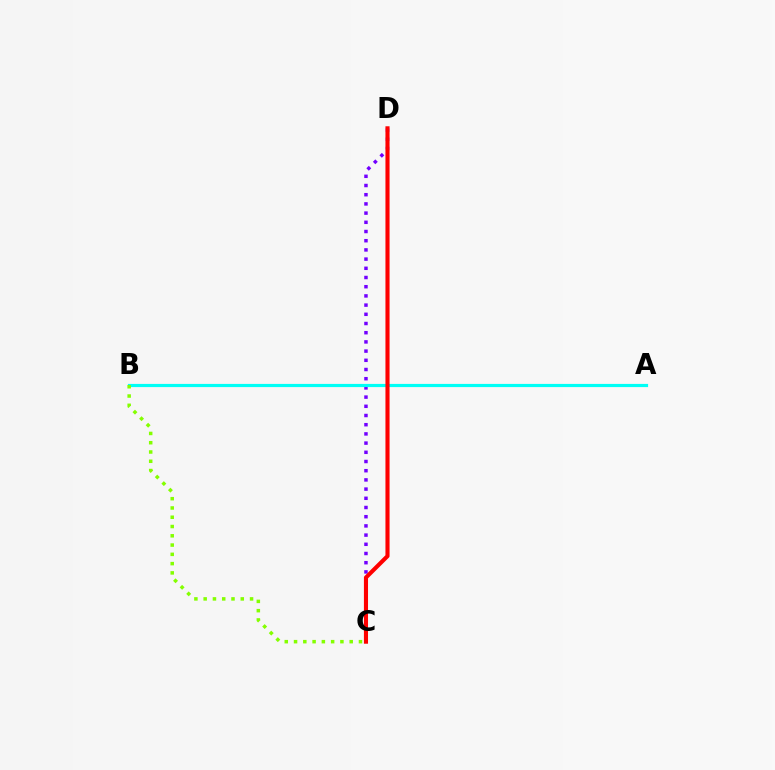{('C', 'D'): [{'color': '#7200ff', 'line_style': 'dotted', 'thickness': 2.5}, {'color': '#ff0000', 'line_style': 'solid', 'thickness': 2.95}], ('A', 'B'): [{'color': '#00fff6', 'line_style': 'solid', 'thickness': 2.29}], ('B', 'C'): [{'color': '#84ff00', 'line_style': 'dotted', 'thickness': 2.52}]}